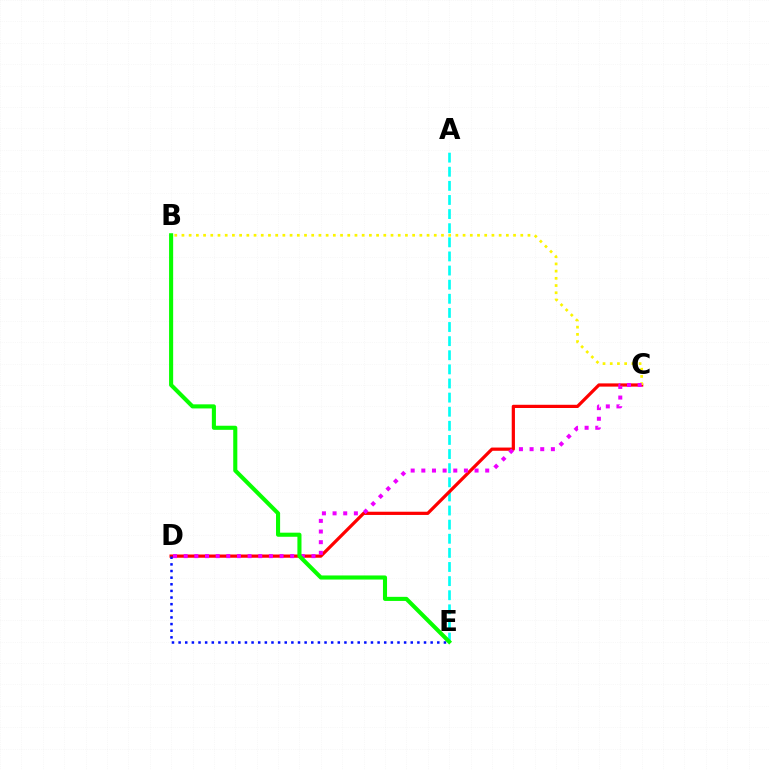{('A', 'E'): [{'color': '#00fff6', 'line_style': 'dashed', 'thickness': 1.92}], ('C', 'D'): [{'color': '#ff0000', 'line_style': 'solid', 'thickness': 2.32}, {'color': '#ee00ff', 'line_style': 'dotted', 'thickness': 2.89}], ('B', 'C'): [{'color': '#fcf500', 'line_style': 'dotted', 'thickness': 1.96}], ('D', 'E'): [{'color': '#0010ff', 'line_style': 'dotted', 'thickness': 1.8}], ('B', 'E'): [{'color': '#08ff00', 'line_style': 'solid', 'thickness': 2.94}]}